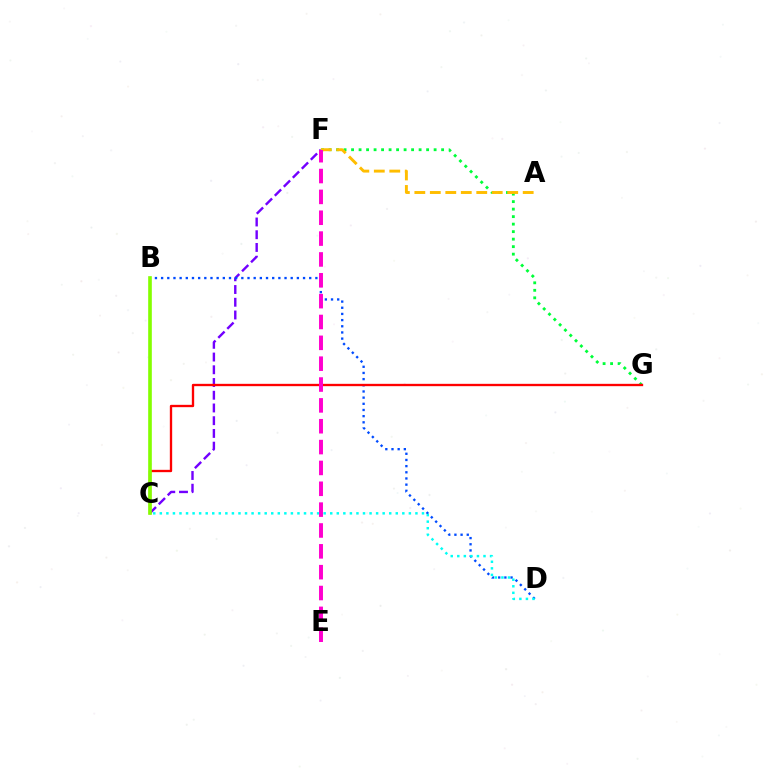{('F', 'G'): [{'color': '#00ff39', 'line_style': 'dotted', 'thickness': 2.04}], ('C', 'F'): [{'color': '#7200ff', 'line_style': 'dashed', 'thickness': 1.73}], ('B', 'D'): [{'color': '#004bff', 'line_style': 'dotted', 'thickness': 1.68}], ('C', 'D'): [{'color': '#00fff6', 'line_style': 'dotted', 'thickness': 1.78}], ('C', 'G'): [{'color': '#ff0000', 'line_style': 'solid', 'thickness': 1.68}], ('A', 'F'): [{'color': '#ffbd00', 'line_style': 'dashed', 'thickness': 2.1}], ('B', 'C'): [{'color': '#84ff00', 'line_style': 'solid', 'thickness': 2.62}], ('E', 'F'): [{'color': '#ff00cf', 'line_style': 'dashed', 'thickness': 2.83}]}